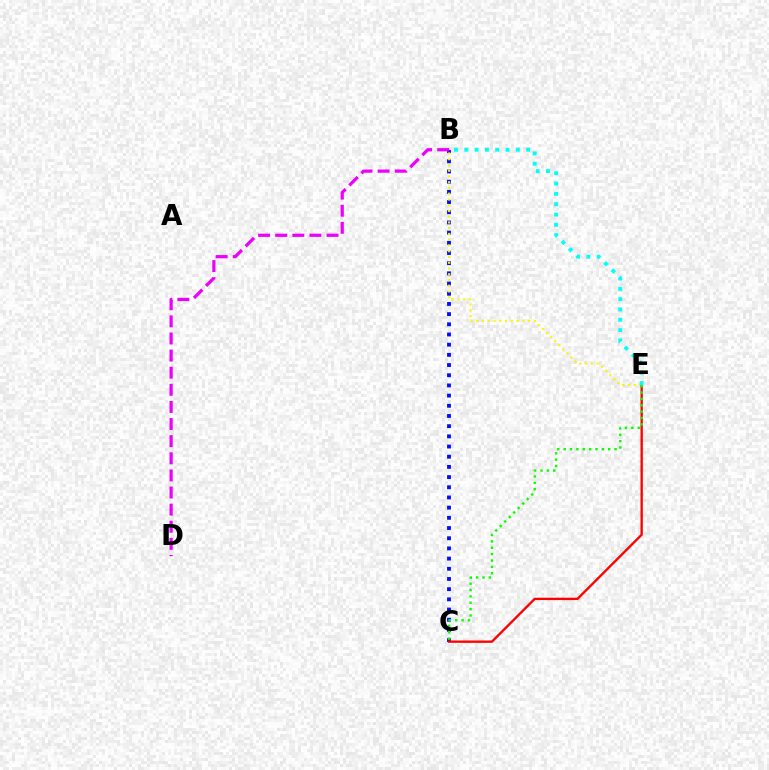{('B', 'C'): [{'color': '#0010ff', 'line_style': 'dotted', 'thickness': 2.77}], ('B', 'E'): [{'color': '#fcf500', 'line_style': 'dotted', 'thickness': 1.56}, {'color': '#00fff6', 'line_style': 'dotted', 'thickness': 2.8}], ('C', 'E'): [{'color': '#ff0000', 'line_style': 'solid', 'thickness': 1.69}, {'color': '#08ff00', 'line_style': 'dotted', 'thickness': 1.73}], ('B', 'D'): [{'color': '#ee00ff', 'line_style': 'dashed', 'thickness': 2.32}]}